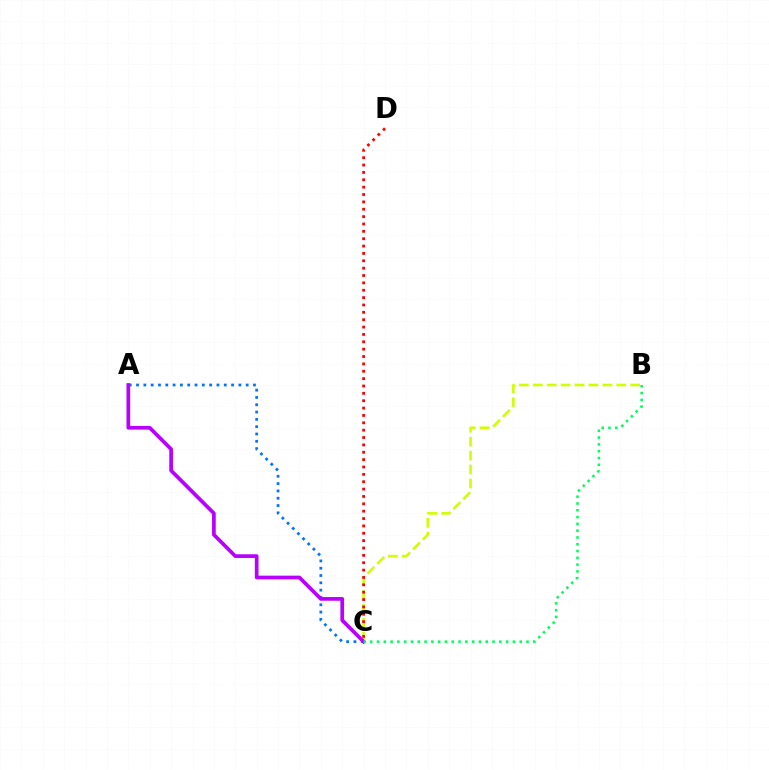{('A', 'C'): [{'color': '#0074ff', 'line_style': 'dotted', 'thickness': 1.99}, {'color': '#b900ff', 'line_style': 'solid', 'thickness': 2.66}], ('B', 'C'): [{'color': '#d1ff00', 'line_style': 'dashed', 'thickness': 1.89}, {'color': '#00ff5c', 'line_style': 'dotted', 'thickness': 1.85}], ('C', 'D'): [{'color': '#ff0000', 'line_style': 'dotted', 'thickness': 2.0}]}